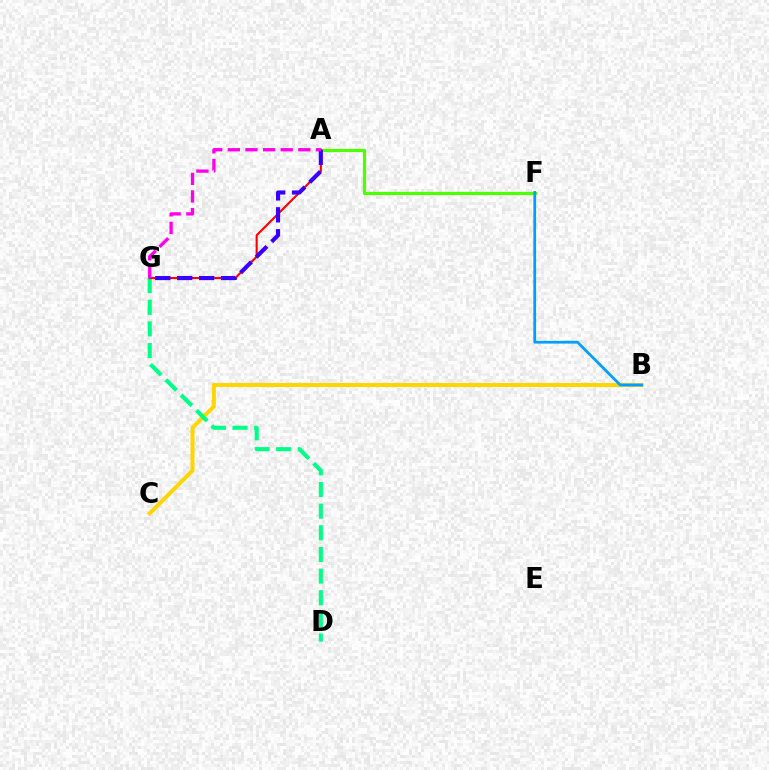{('B', 'C'): [{'color': '#ffd500', 'line_style': 'solid', 'thickness': 2.85}], ('A', 'F'): [{'color': '#4fff00', 'line_style': 'solid', 'thickness': 2.31}], ('D', 'G'): [{'color': '#00ff86', 'line_style': 'dashed', 'thickness': 2.94}], ('A', 'G'): [{'color': '#ff0000', 'line_style': 'solid', 'thickness': 1.52}, {'color': '#3700ff', 'line_style': 'dashed', 'thickness': 2.98}, {'color': '#ff00ed', 'line_style': 'dashed', 'thickness': 2.39}], ('B', 'F'): [{'color': '#009eff', 'line_style': 'solid', 'thickness': 1.97}]}